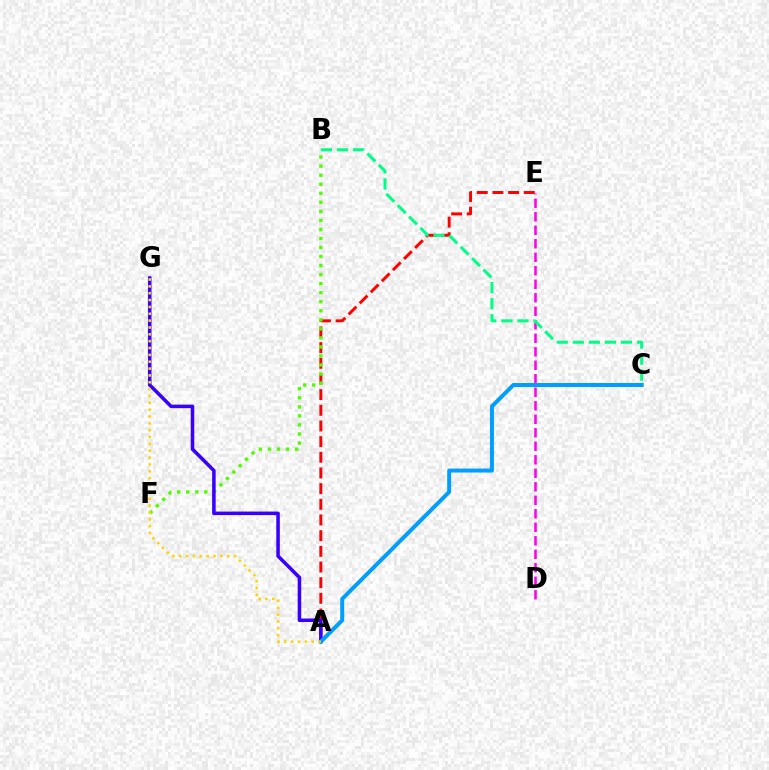{('D', 'E'): [{'color': '#ff00ed', 'line_style': 'dashed', 'thickness': 1.83}], ('A', 'E'): [{'color': '#ff0000', 'line_style': 'dashed', 'thickness': 2.13}], ('B', 'C'): [{'color': '#00ff86', 'line_style': 'dashed', 'thickness': 2.18}], ('B', 'F'): [{'color': '#4fff00', 'line_style': 'dotted', 'thickness': 2.46}], ('A', 'G'): [{'color': '#3700ff', 'line_style': 'solid', 'thickness': 2.55}, {'color': '#ffd500', 'line_style': 'dotted', 'thickness': 1.86}], ('A', 'C'): [{'color': '#009eff', 'line_style': 'solid', 'thickness': 2.86}]}